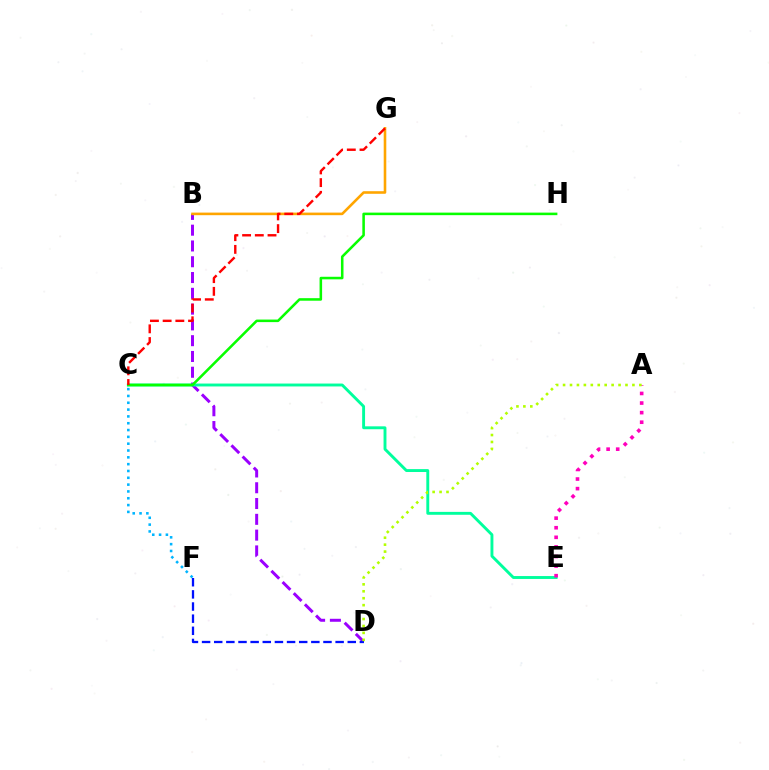{('B', 'D'): [{'color': '#9b00ff', 'line_style': 'dashed', 'thickness': 2.14}], ('C', 'E'): [{'color': '#00ff9d', 'line_style': 'solid', 'thickness': 2.09}], ('A', 'E'): [{'color': '#ff00bd', 'line_style': 'dotted', 'thickness': 2.61}], ('D', 'F'): [{'color': '#0010ff', 'line_style': 'dashed', 'thickness': 1.65}], ('B', 'G'): [{'color': '#ffa500', 'line_style': 'solid', 'thickness': 1.87}], ('C', 'F'): [{'color': '#00b5ff', 'line_style': 'dotted', 'thickness': 1.85}], ('A', 'D'): [{'color': '#b3ff00', 'line_style': 'dotted', 'thickness': 1.88}], ('C', 'H'): [{'color': '#08ff00', 'line_style': 'solid', 'thickness': 1.84}], ('C', 'G'): [{'color': '#ff0000', 'line_style': 'dashed', 'thickness': 1.73}]}